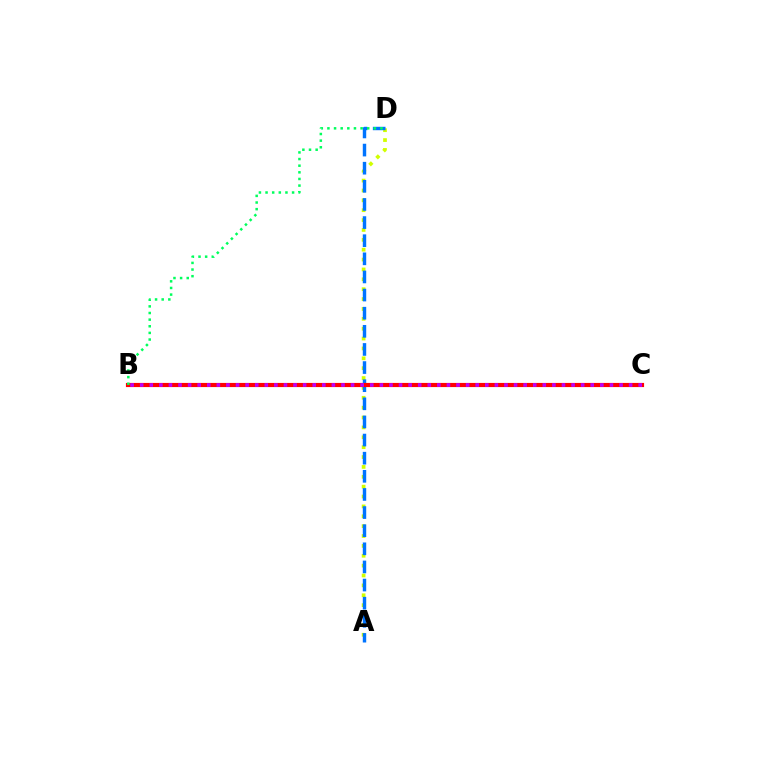{('A', 'D'): [{'color': '#d1ff00', 'line_style': 'dotted', 'thickness': 2.68}, {'color': '#0074ff', 'line_style': 'dashed', 'thickness': 2.46}], ('B', 'C'): [{'color': '#ff0000', 'line_style': 'solid', 'thickness': 2.99}, {'color': '#b900ff', 'line_style': 'dotted', 'thickness': 2.6}], ('B', 'D'): [{'color': '#00ff5c', 'line_style': 'dotted', 'thickness': 1.8}]}